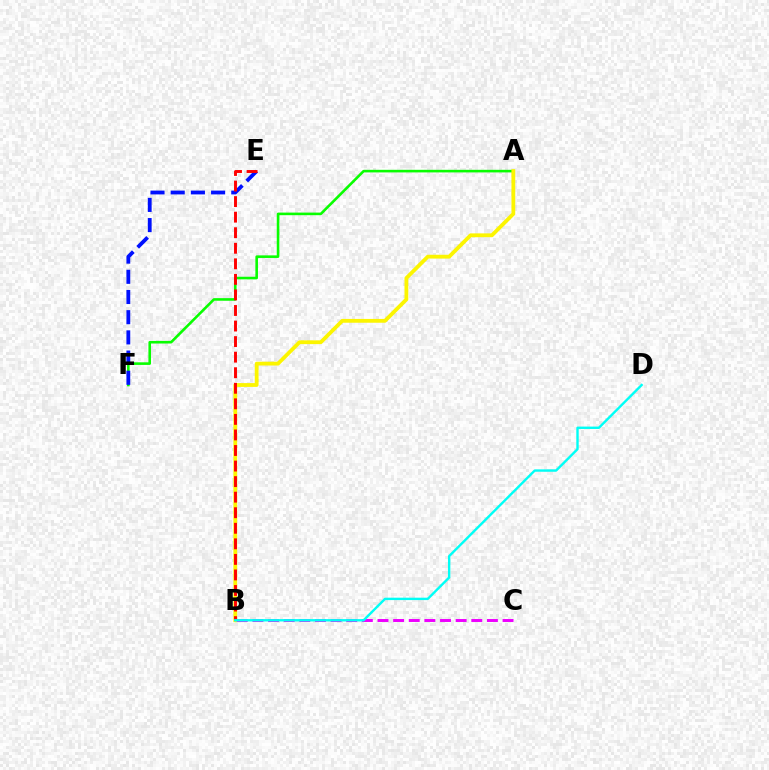{('A', 'F'): [{'color': '#08ff00', 'line_style': 'solid', 'thickness': 1.87}], ('A', 'B'): [{'color': '#fcf500', 'line_style': 'solid', 'thickness': 2.74}], ('E', 'F'): [{'color': '#0010ff', 'line_style': 'dashed', 'thickness': 2.74}], ('B', 'E'): [{'color': '#ff0000', 'line_style': 'dashed', 'thickness': 2.11}], ('B', 'C'): [{'color': '#ee00ff', 'line_style': 'dashed', 'thickness': 2.12}], ('B', 'D'): [{'color': '#00fff6', 'line_style': 'solid', 'thickness': 1.72}]}